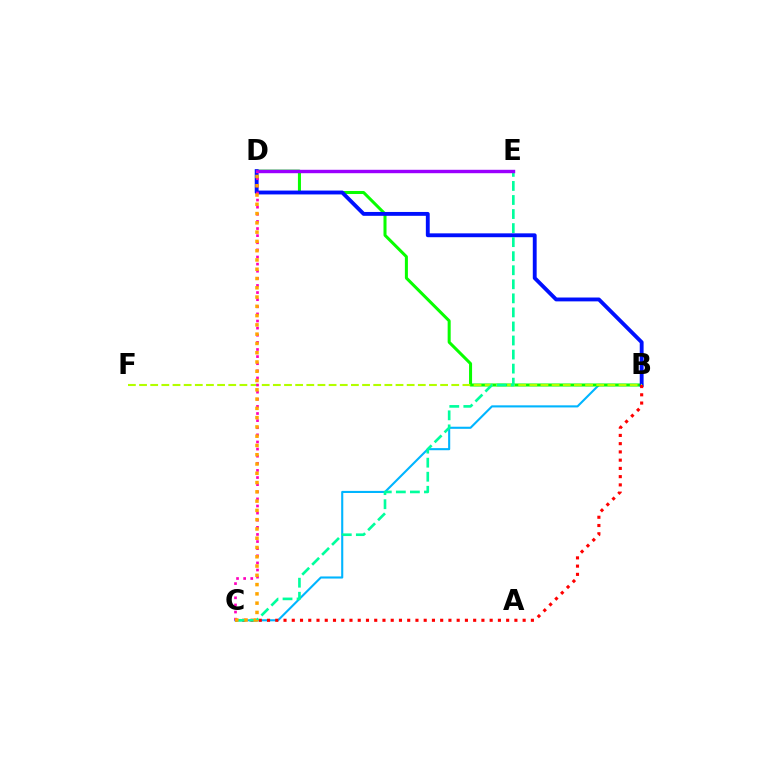{('B', 'C'): [{'color': '#00b5ff', 'line_style': 'solid', 'thickness': 1.51}, {'color': '#ff0000', 'line_style': 'dotted', 'thickness': 2.24}], ('B', 'D'): [{'color': '#08ff00', 'line_style': 'solid', 'thickness': 2.18}, {'color': '#0010ff', 'line_style': 'solid', 'thickness': 2.78}], ('B', 'F'): [{'color': '#b3ff00', 'line_style': 'dashed', 'thickness': 1.51}], ('C', 'E'): [{'color': '#00ff9d', 'line_style': 'dashed', 'thickness': 1.91}], ('D', 'E'): [{'color': '#9b00ff', 'line_style': 'solid', 'thickness': 2.46}], ('C', 'D'): [{'color': '#ff00bd', 'line_style': 'dotted', 'thickness': 1.93}, {'color': '#ffa500', 'line_style': 'dotted', 'thickness': 2.52}]}